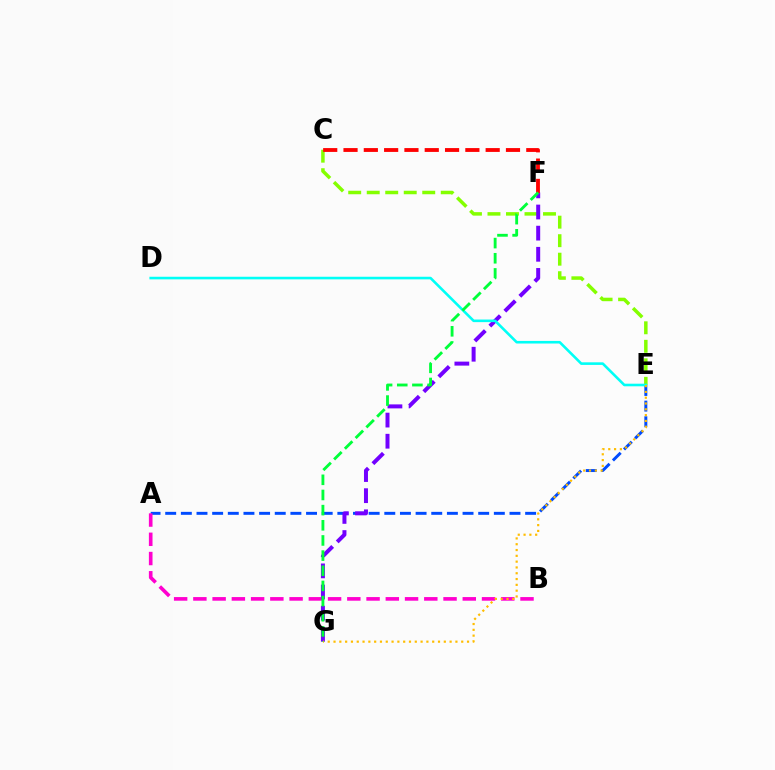{('C', 'E'): [{'color': '#84ff00', 'line_style': 'dashed', 'thickness': 2.51}], ('A', 'E'): [{'color': '#004bff', 'line_style': 'dashed', 'thickness': 2.13}], ('A', 'B'): [{'color': '#ff00cf', 'line_style': 'dashed', 'thickness': 2.61}], ('F', 'G'): [{'color': '#7200ff', 'line_style': 'dashed', 'thickness': 2.87}, {'color': '#00ff39', 'line_style': 'dashed', 'thickness': 2.06}], ('D', 'E'): [{'color': '#00fff6', 'line_style': 'solid', 'thickness': 1.87}], ('E', 'G'): [{'color': '#ffbd00', 'line_style': 'dotted', 'thickness': 1.58}], ('C', 'F'): [{'color': '#ff0000', 'line_style': 'dashed', 'thickness': 2.76}]}